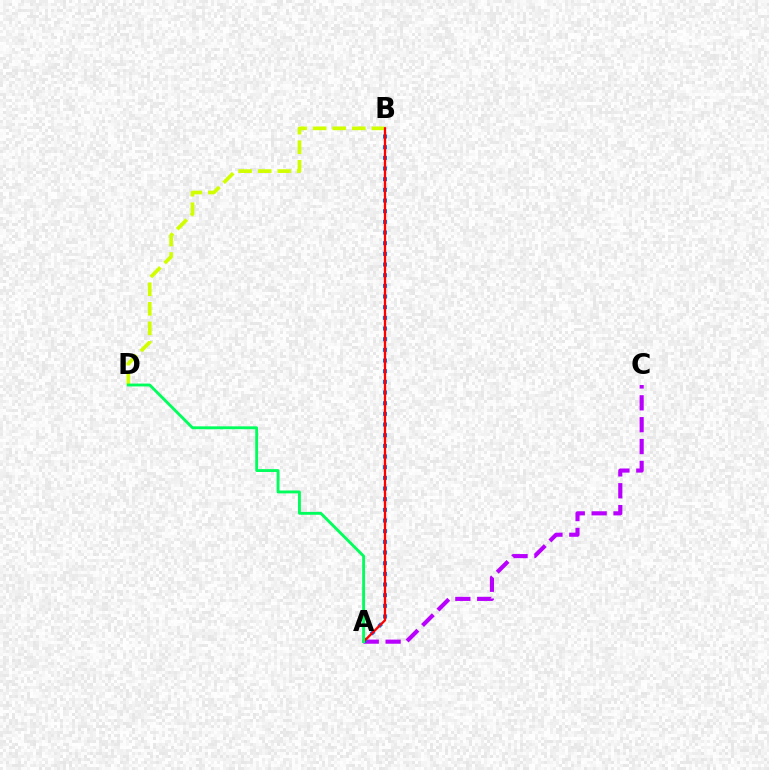{('A', 'C'): [{'color': '#b900ff', 'line_style': 'dashed', 'thickness': 2.97}], ('A', 'B'): [{'color': '#0074ff', 'line_style': 'dotted', 'thickness': 2.9}, {'color': '#ff0000', 'line_style': 'solid', 'thickness': 1.66}], ('B', 'D'): [{'color': '#d1ff00', 'line_style': 'dashed', 'thickness': 2.66}], ('A', 'D'): [{'color': '#00ff5c', 'line_style': 'solid', 'thickness': 2.06}]}